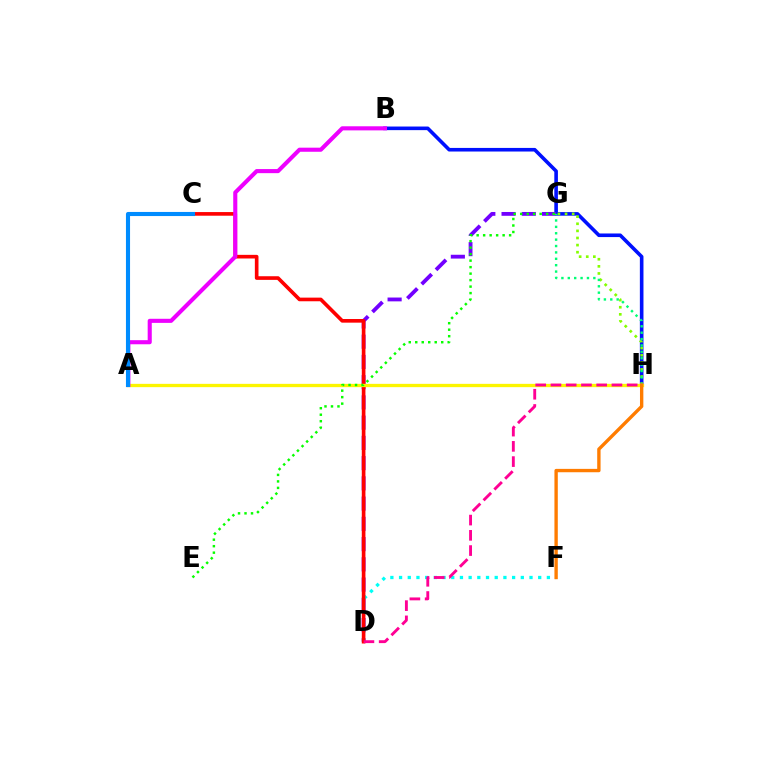{('B', 'H'): [{'color': '#0010ff', 'line_style': 'solid', 'thickness': 2.59}], ('D', 'G'): [{'color': '#7200ff', 'line_style': 'dashed', 'thickness': 2.75}], ('D', 'F'): [{'color': '#00fff6', 'line_style': 'dotted', 'thickness': 2.36}], ('C', 'D'): [{'color': '#ff0000', 'line_style': 'solid', 'thickness': 2.62}], ('G', 'H'): [{'color': '#84ff00', 'line_style': 'dotted', 'thickness': 1.93}, {'color': '#00ff74', 'line_style': 'dotted', 'thickness': 1.74}], ('A', 'H'): [{'color': '#fcf500', 'line_style': 'solid', 'thickness': 2.38}], ('D', 'H'): [{'color': '#ff0094', 'line_style': 'dashed', 'thickness': 2.07}], ('F', 'H'): [{'color': '#ff7c00', 'line_style': 'solid', 'thickness': 2.42}], ('E', 'G'): [{'color': '#08ff00', 'line_style': 'dotted', 'thickness': 1.76}], ('A', 'B'): [{'color': '#ee00ff', 'line_style': 'solid', 'thickness': 2.95}], ('A', 'C'): [{'color': '#008cff', 'line_style': 'solid', 'thickness': 2.95}]}